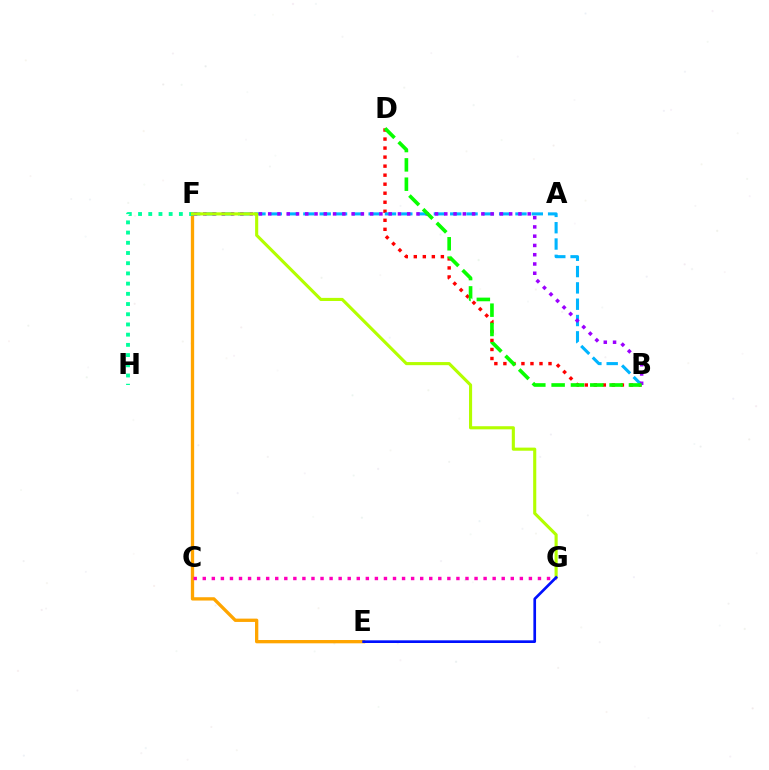{('E', 'F'): [{'color': '#ffa500', 'line_style': 'solid', 'thickness': 2.38}], ('F', 'H'): [{'color': '#00ff9d', 'line_style': 'dotted', 'thickness': 2.77}], ('B', 'D'): [{'color': '#ff0000', 'line_style': 'dotted', 'thickness': 2.45}, {'color': '#08ff00', 'line_style': 'dashed', 'thickness': 2.63}], ('B', 'F'): [{'color': '#00b5ff', 'line_style': 'dashed', 'thickness': 2.22}, {'color': '#9b00ff', 'line_style': 'dotted', 'thickness': 2.52}], ('F', 'G'): [{'color': '#b3ff00', 'line_style': 'solid', 'thickness': 2.24}], ('C', 'G'): [{'color': '#ff00bd', 'line_style': 'dotted', 'thickness': 2.46}], ('E', 'G'): [{'color': '#0010ff', 'line_style': 'solid', 'thickness': 1.93}]}